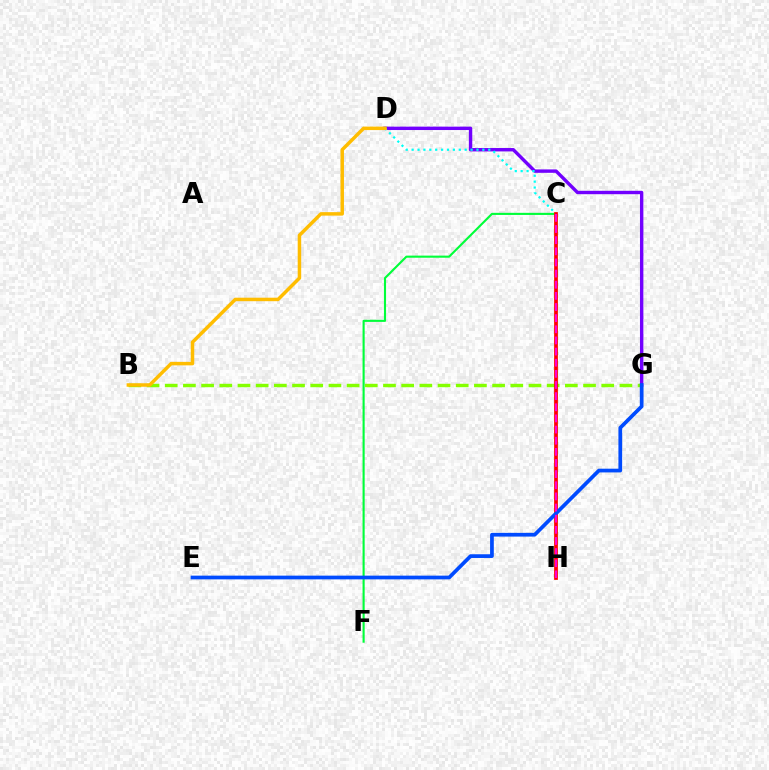{('C', 'F'): [{'color': '#00ff39', 'line_style': 'solid', 'thickness': 1.52}], ('B', 'G'): [{'color': '#84ff00', 'line_style': 'dashed', 'thickness': 2.47}], ('D', 'G'): [{'color': '#7200ff', 'line_style': 'solid', 'thickness': 2.45}], ('C', 'D'): [{'color': '#00fff6', 'line_style': 'dotted', 'thickness': 1.6}], ('C', 'H'): [{'color': '#ff0000', 'line_style': 'solid', 'thickness': 2.7}, {'color': '#ff00cf', 'line_style': 'dashed', 'thickness': 1.51}], ('E', 'G'): [{'color': '#004bff', 'line_style': 'solid', 'thickness': 2.68}], ('B', 'D'): [{'color': '#ffbd00', 'line_style': 'solid', 'thickness': 2.51}]}